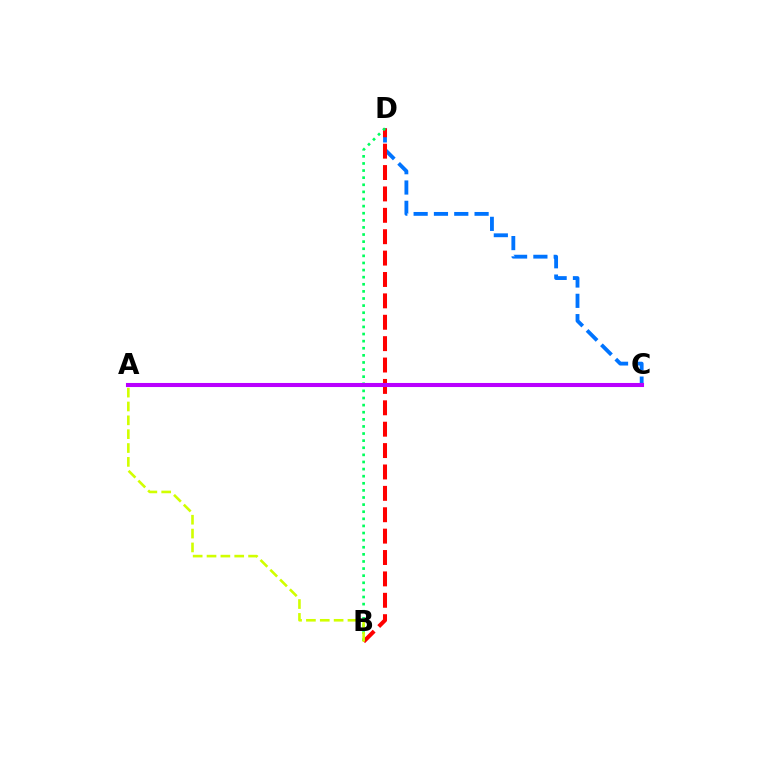{('C', 'D'): [{'color': '#0074ff', 'line_style': 'dashed', 'thickness': 2.76}], ('B', 'D'): [{'color': '#ff0000', 'line_style': 'dashed', 'thickness': 2.91}, {'color': '#00ff5c', 'line_style': 'dotted', 'thickness': 1.93}], ('A', 'B'): [{'color': '#d1ff00', 'line_style': 'dashed', 'thickness': 1.88}], ('A', 'C'): [{'color': '#b900ff', 'line_style': 'solid', 'thickness': 2.93}]}